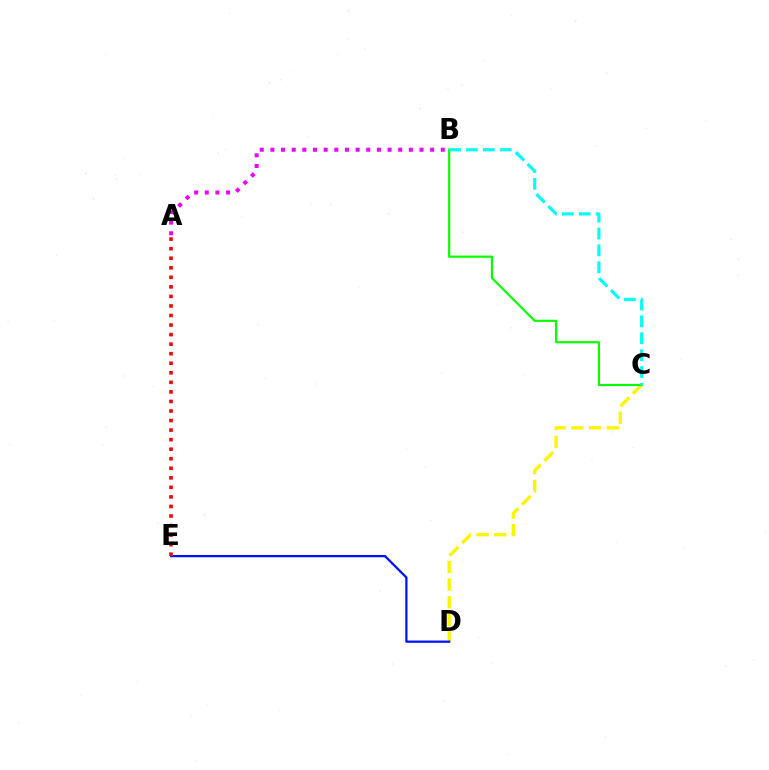{('C', 'D'): [{'color': '#fcf500', 'line_style': 'dashed', 'thickness': 2.4}], ('B', 'C'): [{'color': '#08ff00', 'line_style': 'solid', 'thickness': 1.56}, {'color': '#00fff6', 'line_style': 'dashed', 'thickness': 2.29}], ('D', 'E'): [{'color': '#0010ff', 'line_style': 'solid', 'thickness': 1.62}], ('A', 'B'): [{'color': '#ee00ff', 'line_style': 'dotted', 'thickness': 2.89}], ('A', 'E'): [{'color': '#ff0000', 'line_style': 'dotted', 'thickness': 2.59}]}